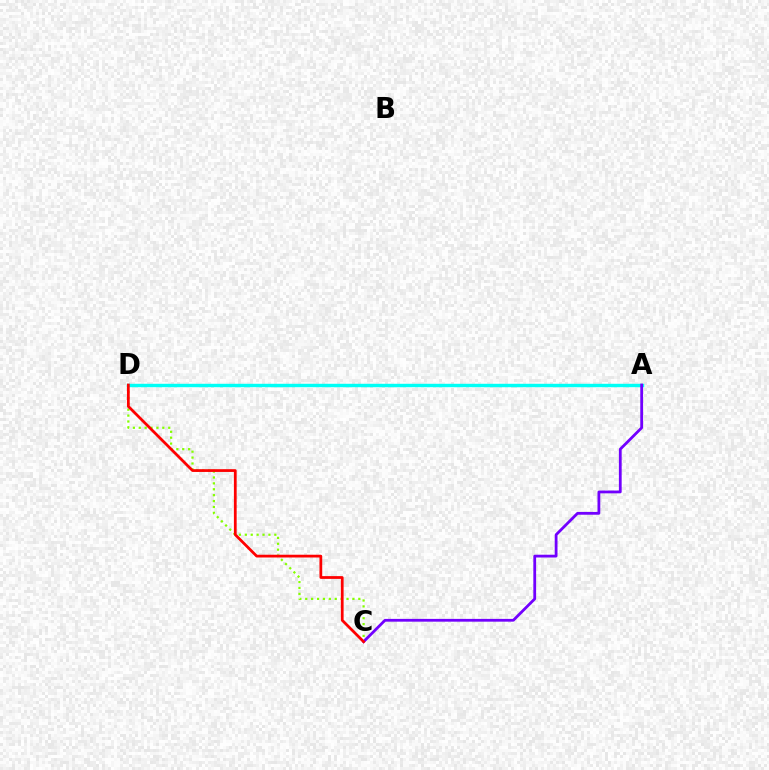{('C', 'D'): [{'color': '#84ff00', 'line_style': 'dotted', 'thickness': 1.6}, {'color': '#ff0000', 'line_style': 'solid', 'thickness': 1.99}], ('A', 'D'): [{'color': '#00fff6', 'line_style': 'solid', 'thickness': 2.46}], ('A', 'C'): [{'color': '#7200ff', 'line_style': 'solid', 'thickness': 2.0}]}